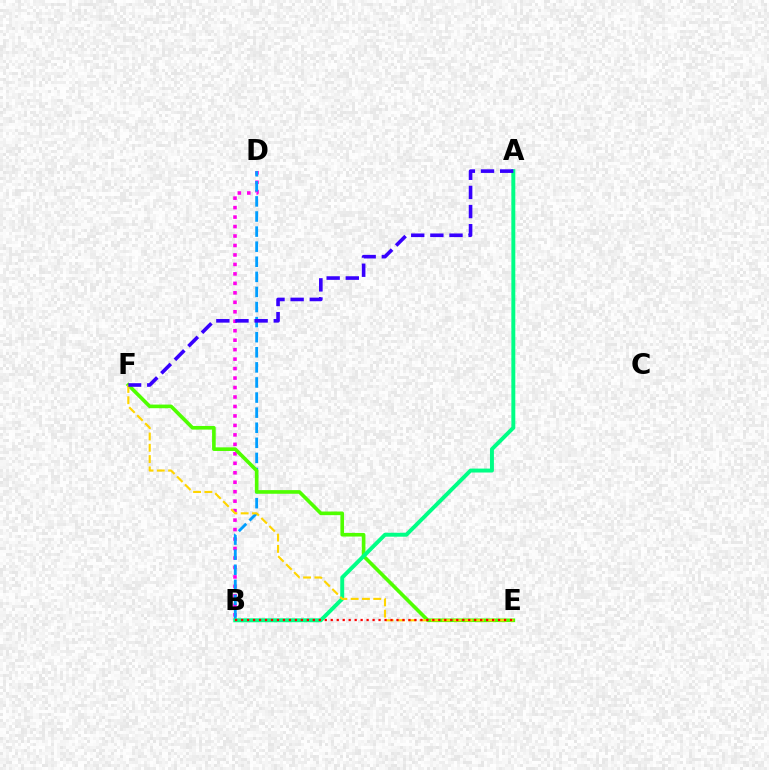{('B', 'D'): [{'color': '#ff00ed', 'line_style': 'dotted', 'thickness': 2.57}, {'color': '#009eff', 'line_style': 'dashed', 'thickness': 2.05}], ('E', 'F'): [{'color': '#4fff00', 'line_style': 'solid', 'thickness': 2.61}, {'color': '#ffd500', 'line_style': 'dashed', 'thickness': 1.53}], ('A', 'B'): [{'color': '#00ff86', 'line_style': 'solid', 'thickness': 2.83}], ('B', 'E'): [{'color': '#ff0000', 'line_style': 'dotted', 'thickness': 1.62}], ('A', 'F'): [{'color': '#3700ff', 'line_style': 'dashed', 'thickness': 2.6}]}